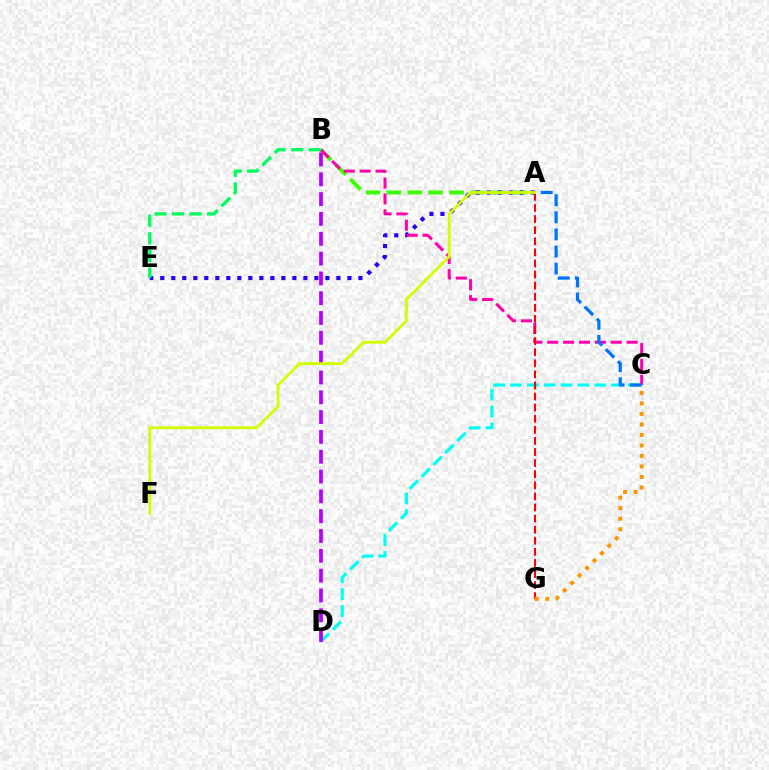{('C', 'D'): [{'color': '#00fff6', 'line_style': 'dashed', 'thickness': 2.29}], ('A', 'B'): [{'color': '#3dff00', 'line_style': 'dashed', 'thickness': 2.83}], ('A', 'E'): [{'color': '#2500ff', 'line_style': 'dotted', 'thickness': 2.99}], ('B', 'D'): [{'color': '#b900ff', 'line_style': 'dashed', 'thickness': 2.69}], ('B', 'C'): [{'color': '#ff00ac', 'line_style': 'dashed', 'thickness': 2.16}], ('A', 'G'): [{'color': '#ff0000', 'line_style': 'dashed', 'thickness': 1.51}], ('A', 'C'): [{'color': '#0074ff', 'line_style': 'dashed', 'thickness': 2.32}], ('B', 'E'): [{'color': '#00ff5c', 'line_style': 'dashed', 'thickness': 2.39}], ('C', 'G'): [{'color': '#ff9400', 'line_style': 'dotted', 'thickness': 2.86}], ('A', 'F'): [{'color': '#d1ff00', 'line_style': 'solid', 'thickness': 2.01}]}